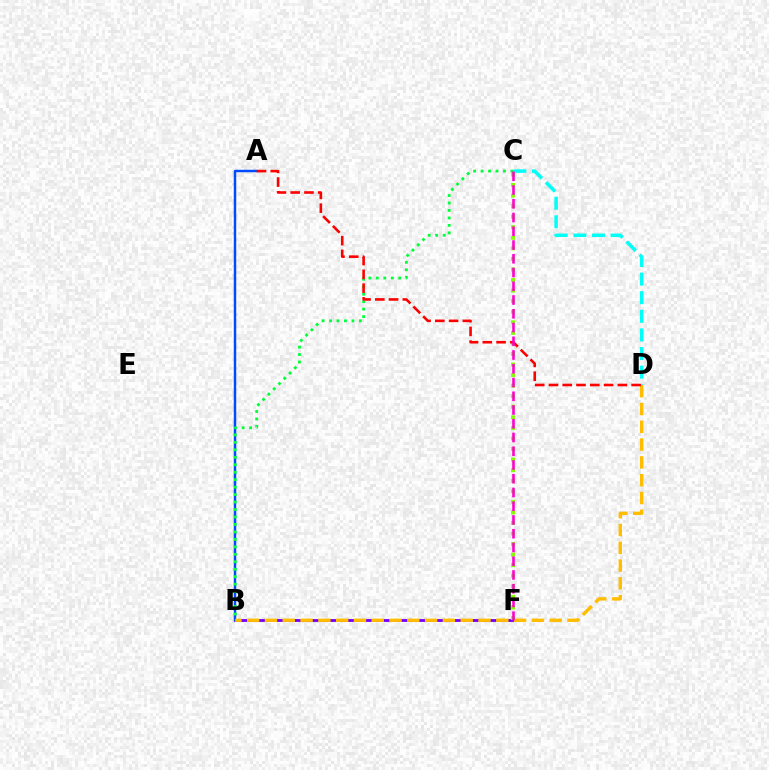{('B', 'F'): [{'color': '#7200ff', 'line_style': 'solid', 'thickness': 2.03}], ('A', 'B'): [{'color': '#004bff', 'line_style': 'solid', 'thickness': 1.78}], ('B', 'D'): [{'color': '#ffbd00', 'line_style': 'dashed', 'thickness': 2.42}], ('C', 'F'): [{'color': '#84ff00', 'line_style': 'dotted', 'thickness': 2.87}, {'color': '#ff00cf', 'line_style': 'dashed', 'thickness': 1.87}], ('B', 'C'): [{'color': '#00ff39', 'line_style': 'dotted', 'thickness': 2.03}], ('C', 'D'): [{'color': '#00fff6', 'line_style': 'dashed', 'thickness': 2.53}], ('A', 'D'): [{'color': '#ff0000', 'line_style': 'dashed', 'thickness': 1.87}]}